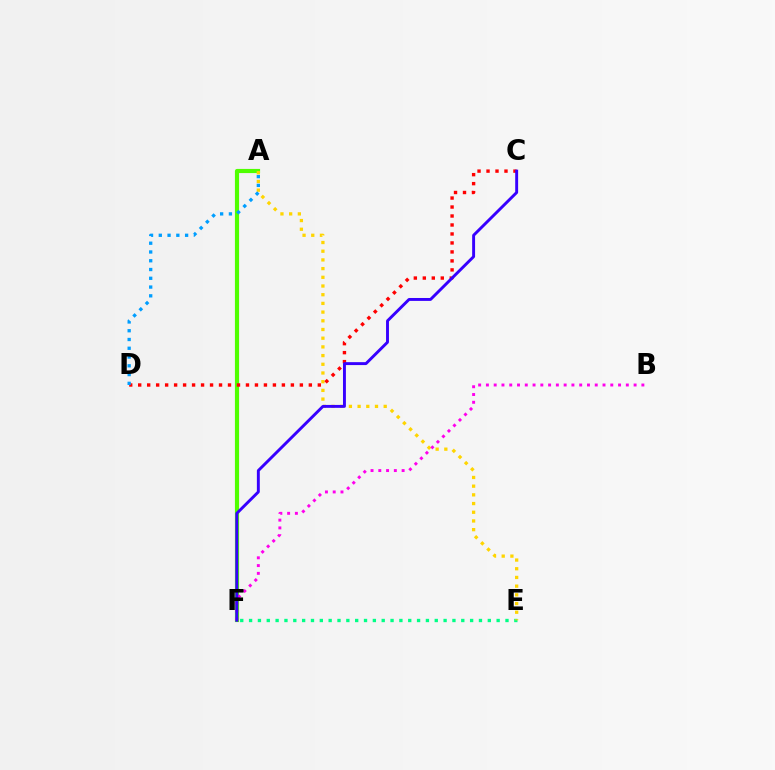{('A', 'F'): [{'color': '#4fff00', 'line_style': 'solid', 'thickness': 2.99}], ('E', 'F'): [{'color': '#00ff86', 'line_style': 'dotted', 'thickness': 2.4}], ('A', 'E'): [{'color': '#ffd500', 'line_style': 'dotted', 'thickness': 2.36}], ('C', 'D'): [{'color': '#ff0000', 'line_style': 'dotted', 'thickness': 2.44}], ('B', 'F'): [{'color': '#ff00ed', 'line_style': 'dotted', 'thickness': 2.11}], ('C', 'F'): [{'color': '#3700ff', 'line_style': 'solid', 'thickness': 2.1}], ('A', 'D'): [{'color': '#009eff', 'line_style': 'dotted', 'thickness': 2.38}]}